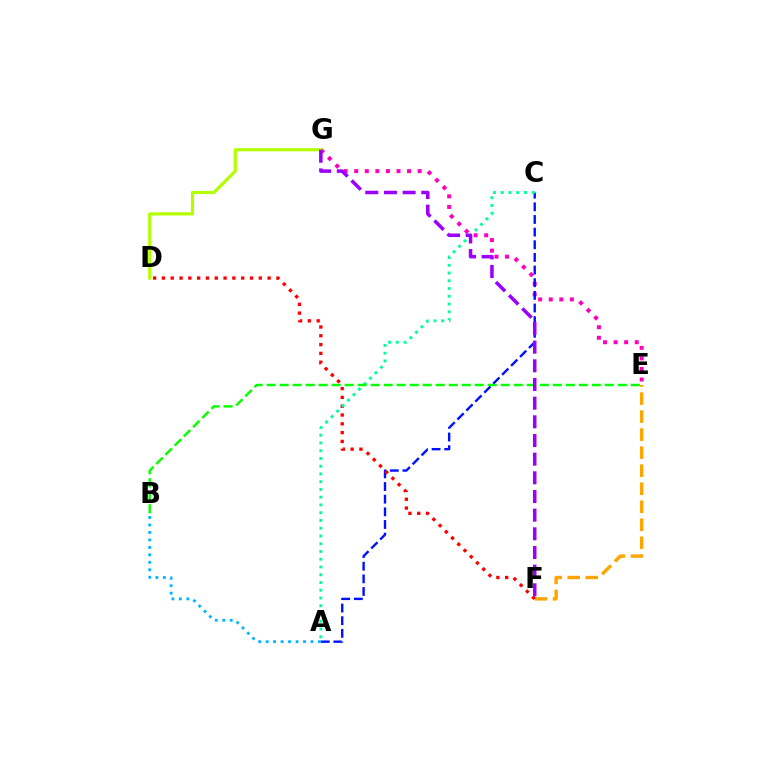{('E', 'G'): [{'color': '#ff00bd', 'line_style': 'dotted', 'thickness': 2.87}], ('E', 'F'): [{'color': '#ffa500', 'line_style': 'dashed', 'thickness': 2.45}], ('A', 'C'): [{'color': '#0010ff', 'line_style': 'dashed', 'thickness': 1.72}, {'color': '#00ff9d', 'line_style': 'dotted', 'thickness': 2.11}], ('D', 'F'): [{'color': '#ff0000', 'line_style': 'dotted', 'thickness': 2.39}], ('D', 'G'): [{'color': '#b3ff00', 'line_style': 'solid', 'thickness': 2.29}], ('A', 'B'): [{'color': '#00b5ff', 'line_style': 'dotted', 'thickness': 2.03}], ('B', 'E'): [{'color': '#08ff00', 'line_style': 'dashed', 'thickness': 1.77}], ('F', 'G'): [{'color': '#9b00ff', 'line_style': 'dashed', 'thickness': 2.54}]}